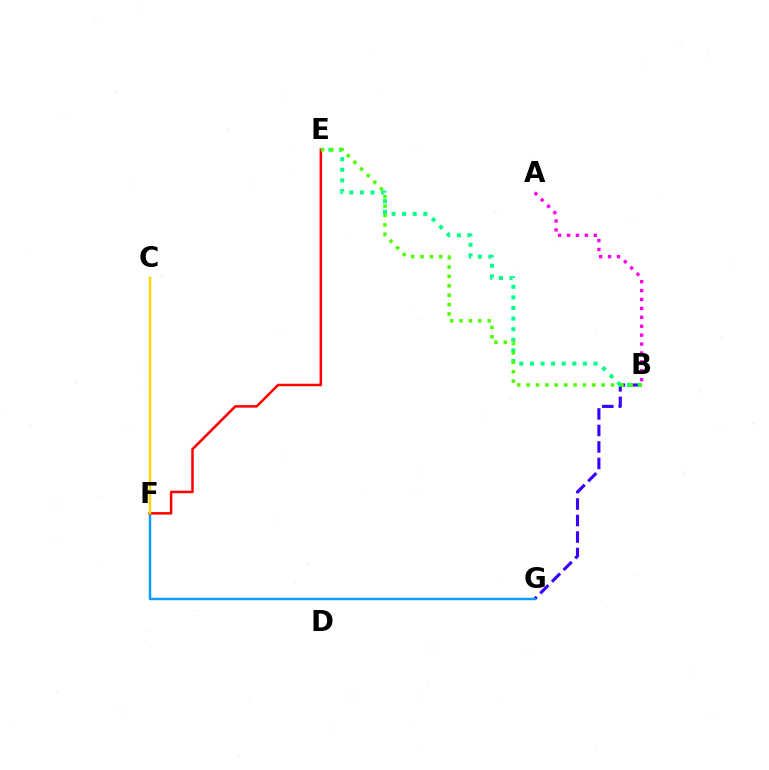{('B', 'G'): [{'color': '#3700ff', 'line_style': 'dashed', 'thickness': 2.24}], ('F', 'G'): [{'color': '#009eff', 'line_style': 'solid', 'thickness': 1.76}], ('B', 'E'): [{'color': '#00ff86', 'line_style': 'dotted', 'thickness': 2.88}, {'color': '#4fff00', 'line_style': 'dotted', 'thickness': 2.55}], ('E', 'F'): [{'color': '#ff0000', 'line_style': 'solid', 'thickness': 1.81}], ('A', 'B'): [{'color': '#ff00ed', 'line_style': 'dotted', 'thickness': 2.42}], ('C', 'F'): [{'color': '#ffd500', 'line_style': 'solid', 'thickness': 1.8}]}